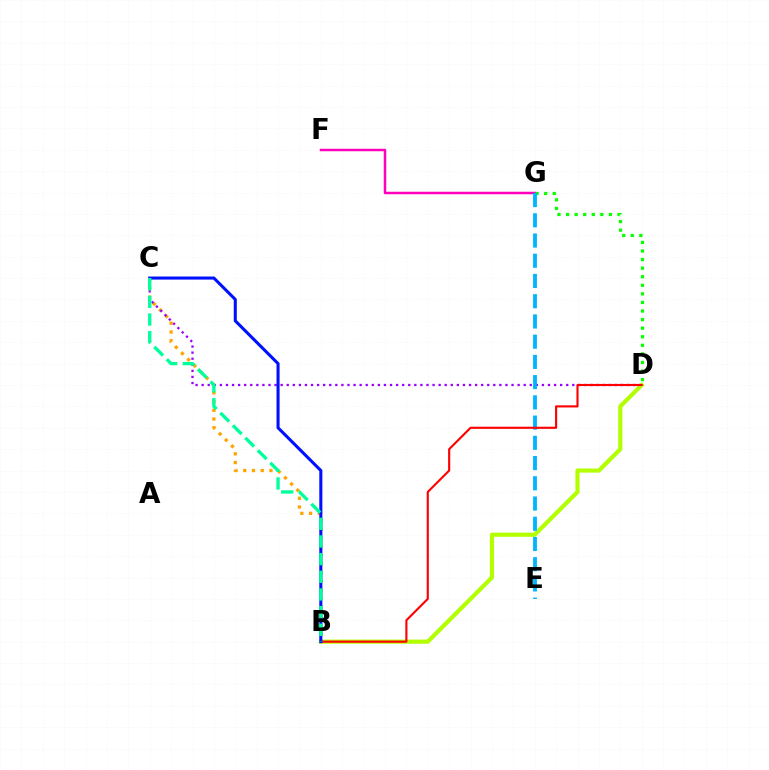{('F', 'G'): [{'color': '#ff00bd', 'line_style': 'solid', 'thickness': 1.8}], ('B', 'C'): [{'color': '#ffa500', 'line_style': 'dotted', 'thickness': 2.37}, {'color': '#0010ff', 'line_style': 'solid', 'thickness': 2.21}, {'color': '#00ff9d', 'line_style': 'dashed', 'thickness': 2.4}], ('C', 'D'): [{'color': '#9b00ff', 'line_style': 'dotted', 'thickness': 1.65}], ('D', 'G'): [{'color': '#08ff00', 'line_style': 'dotted', 'thickness': 2.33}], ('B', 'D'): [{'color': '#b3ff00', 'line_style': 'solid', 'thickness': 2.99}, {'color': '#ff0000', 'line_style': 'solid', 'thickness': 1.53}], ('E', 'G'): [{'color': '#00b5ff', 'line_style': 'dashed', 'thickness': 2.75}]}